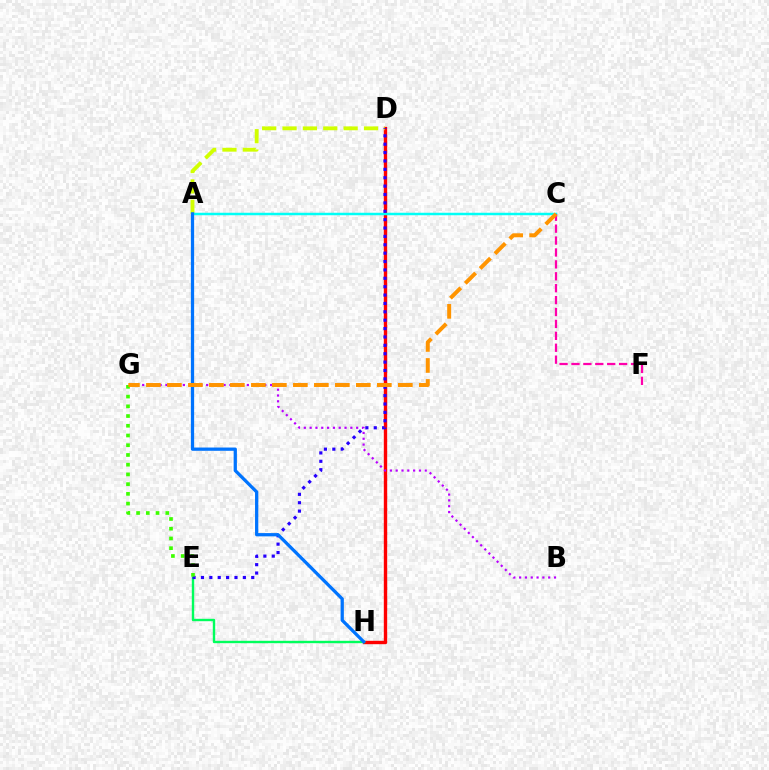{('D', 'H'): [{'color': '#ff0000', 'line_style': 'solid', 'thickness': 2.44}], ('A', 'D'): [{'color': '#d1ff00', 'line_style': 'dashed', 'thickness': 2.77}], ('B', 'G'): [{'color': '#b900ff', 'line_style': 'dotted', 'thickness': 1.58}], ('A', 'C'): [{'color': '#00fff6', 'line_style': 'solid', 'thickness': 1.79}], ('E', 'H'): [{'color': '#00ff5c', 'line_style': 'solid', 'thickness': 1.73}], ('C', 'F'): [{'color': '#ff00ac', 'line_style': 'dashed', 'thickness': 1.62}], ('D', 'E'): [{'color': '#2500ff', 'line_style': 'dotted', 'thickness': 2.28}], ('E', 'G'): [{'color': '#3dff00', 'line_style': 'dotted', 'thickness': 2.64}], ('A', 'H'): [{'color': '#0074ff', 'line_style': 'solid', 'thickness': 2.35}], ('C', 'G'): [{'color': '#ff9400', 'line_style': 'dashed', 'thickness': 2.85}]}